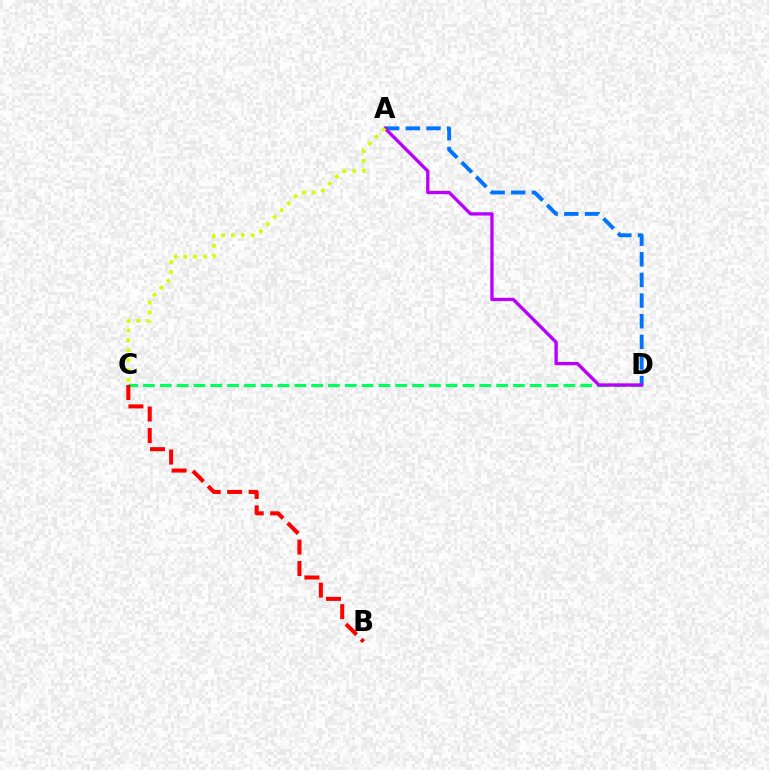{('A', 'D'): [{'color': '#0074ff', 'line_style': 'dashed', 'thickness': 2.8}, {'color': '#b900ff', 'line_style': 'solid', 'thickness': 2.39}], ('C', 'D'): [{'color': '#00ff5c', 'line_style': 'dashed', 'thickness': 2.28}], ('B', 'C'): [{'color': '#ff0000', 'line_style': 'dashed', 'thickness': 2.92}], ('A', 'C'): [{'color': '#d1ff00', 'line_style': 'dotted', 'thickness': 2.68}]}